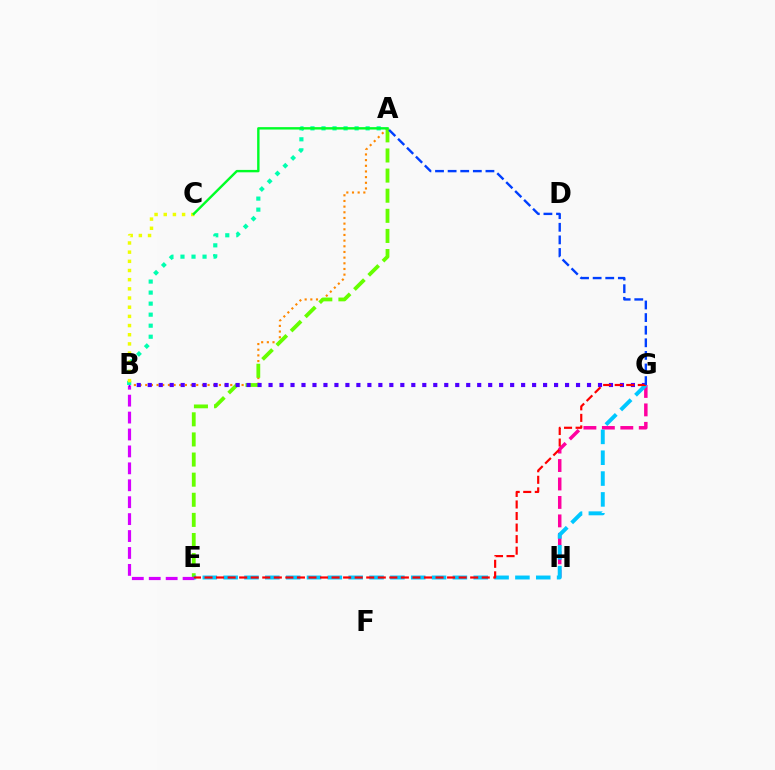{('A', 'B'): [{'color': '#ff8800', 'line_style': 'dotted', 'thickness': 1.54}, {'color': '#00ffaf', 'line_style': 'dotted', 'thickness': 3.0}], ('G', 'H'): [{'color': '#ff00a0', 'line_style': 'dashed', 'thickness': 2.51}], ('A', 'E'): [{'color': '#66ff00', 'line_style': 'dashed', 'thickness': 2.73}], ('B', 'E'): [{'color': '#d600ff', 'line_style': 'dashed', 'thickness': 2.3}], ('B', 'G'): [{'color': '#4f00ff', 'line_style': 'dotted', 'thickness': 2.98}], ('E', 'G'): [{'color': '#00c7ff', 'line_style': 'dashed', 'thickness': 2.83}, {'color': '#ff0000', 'line_style': 'dashed', 'thickness': 1.57}], ('A', 'G'): [{'color': '#003fff', 'line_style': 'dashed', 'thickness': 1.71}], ('B', 'C'): [{'color': '#eeff00', 'line_style': 'dotted', 'thickness': 2.49}], ('A', 'C'): [{'color': '#00ff27', 'line_style': 'solid', 'thickness': 1.73}]}